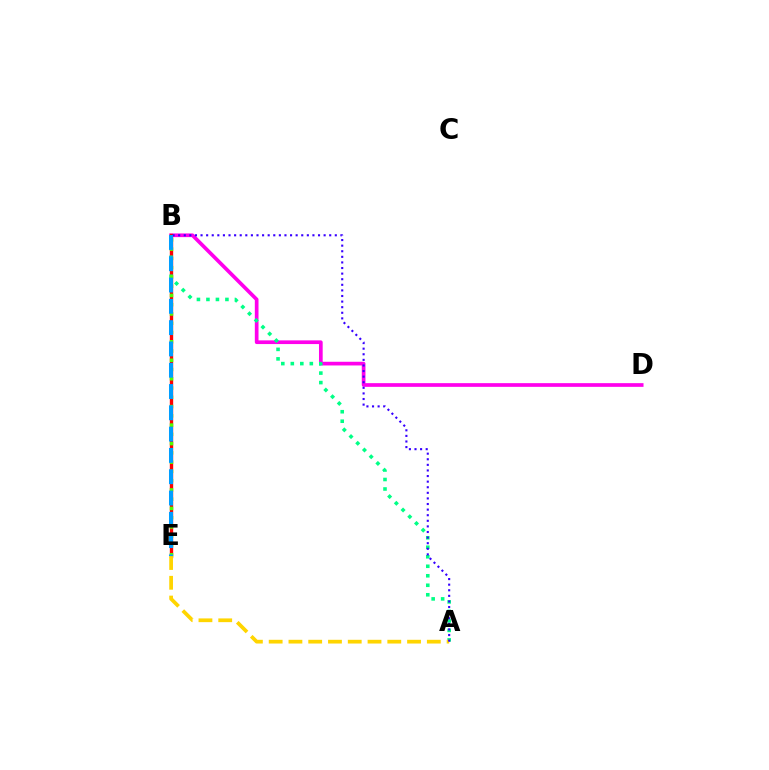{('B', 'D'): [{'color': '#ff00ed', 'line_style': 'solid', 'thickness': 2.66}], ('B', 'E'): [{'color': '#ff0000', 'line_style': 'solid', 'thickness': 2.42}, {'color': '#4fff00', 'line_style': 'dotted', 'thickness': 2.52}, {'color': '#009eff', 'line_style': 'dashed', 'thickness': 2.89}], ('A', 'B'): [{'color': '#00ff86', 'line_style': 'dotted', 'thickness': 2.58}, {'color': '#3700ff', 'line_style': 'dotted', 'thickness': 1.52}], ('A', 'E'): [{'color': '#ffd500', 'line_style': 'dashed', 'thickness': 2.69}]}